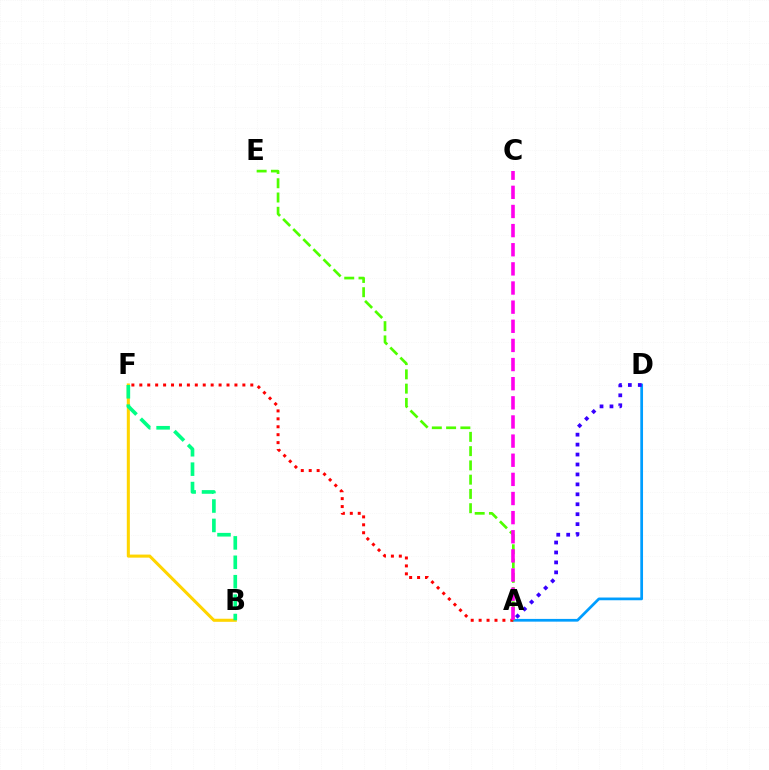{('B', 'F'): [{'color': '#ffd500', 'line_style': 'solid', 'thickness': 2.21}, {'color': '#00ff86', 'line_style': 'dashed', 'thickness': 2.64}], ('A', 'D'): [{'color': '#009eff', 'line_style': 'solid', 'thickness': 1.97}, {'color': '#3700ff', 'line_style': 'dotted', 'thickness': 2.7}], ('A', 'F'): [{'color': '#ff0000', 'line_style': 'dotted', 'thickness': 2.15}], ('A', 'E'): [{'color': '#4fff00', 'line_style': 'dashed', 'thickness': 1.94}], ('A', 'C'): [{'color': '#ff00ed', 'line_style': 'dashed', 'thickness': 2.6}]}